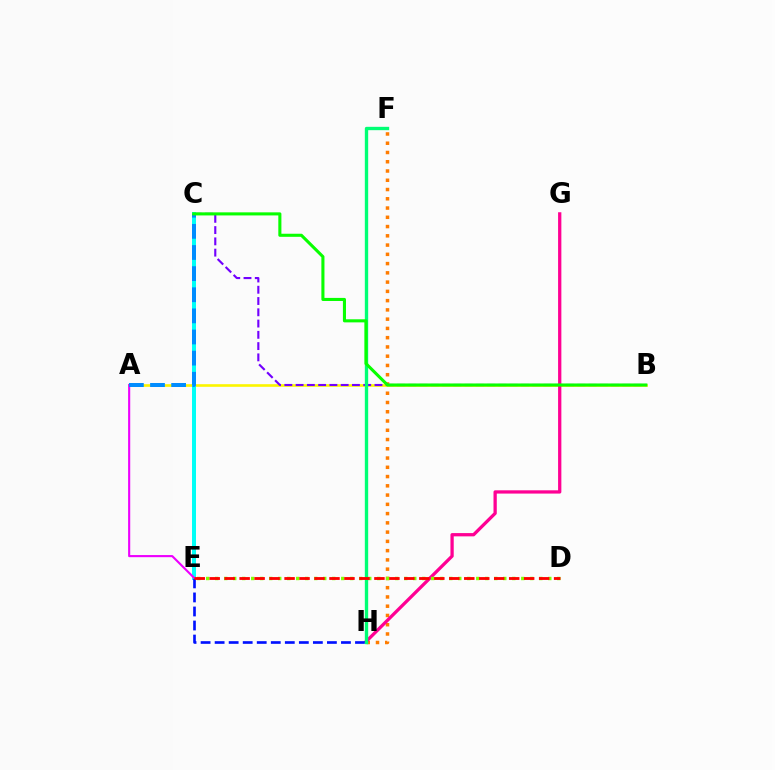{('A', 'B'): [{'color': '#fcf500', 'line_style': 'solid', 'thickness': 1.89}], ('F', 'H'): [{'color': '#ff7c00', 'line_style': 'dotted', 'thickness': 2.52}, {'color': '#00ff74', 'line_style': 'solid', 'thickness': 2.41}], ('B', 'C'): [{'color': '#7200ff', 'line_style': 'dashed', 'thickness': 1.53}, {'color': '#08ff00', 'line_style': 'solid', 'thickness': 2.22}], ('G', 'H'): [{'color': '#ff0094', 'line_style': 'solid', 'thickness': 2.36}], ('D', 'E'): [{'color': '#84ff00', 'line_style': 'dotted', 'thickness': 2.45}, {'color': '#ff0000', 'line_style': 'dashed', 'thickness': 2.03}], ('C', 'E'): [{'color': '#00fff6', 'line_style': 'solid', 'thickness': 2.86}], ('E', 'H'): [{'color': '#0010ff', 'line_style': 'dashed', 'thickness': 1.91}], ('A', 'E'): [{'color': '#ee00ff', 'line_style': 'solid', 'thickness': 1.53}], ('A', 'C'): [{'color': '#008cff', 'line_style': 'dashed', 'thickness': 2.87}]}